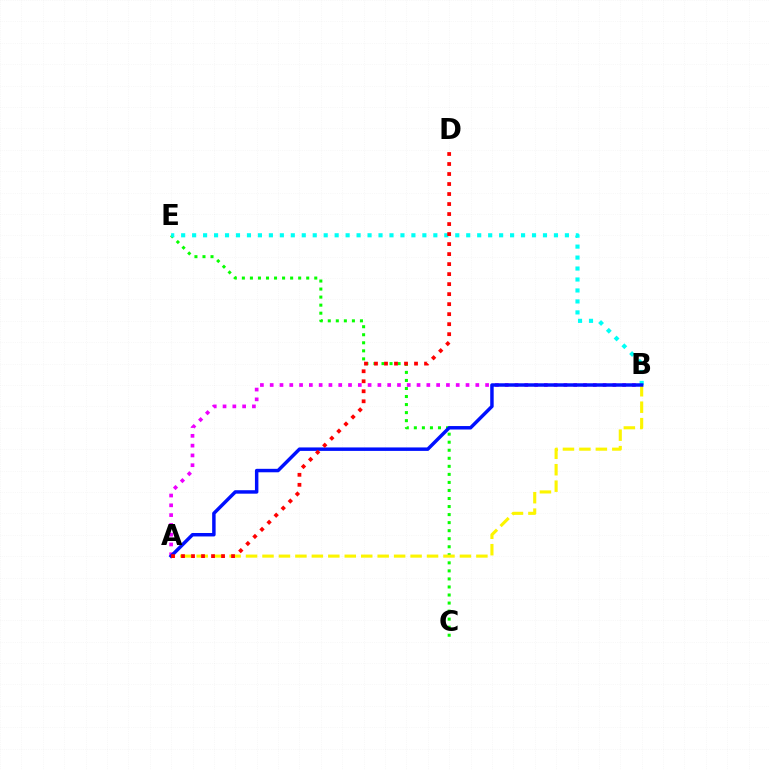{('C', 'E'): [{'color': '#08ff00', 'line_style': 'dotted', 'thickness': 2.19}], ('A', 'B'): [{'color': '#ee00ff', 'line_style': 'dotted', 'thickness': 2.66}, {'color': '#fcf500', 'line_style': 'dashed', 'thickness': 2.24}, {'color': '#0010ff', 'line_style': 'solid', 'thickness': 2.49}], ('B', 'E'): [{'color': '#00fff6', 'line_style': 'dotted', 'thickness': 2.98}], ('A', 'D'): [{'color': '#ff0000', 'line_style': 'dotted', 'thickness': 2.72}]}